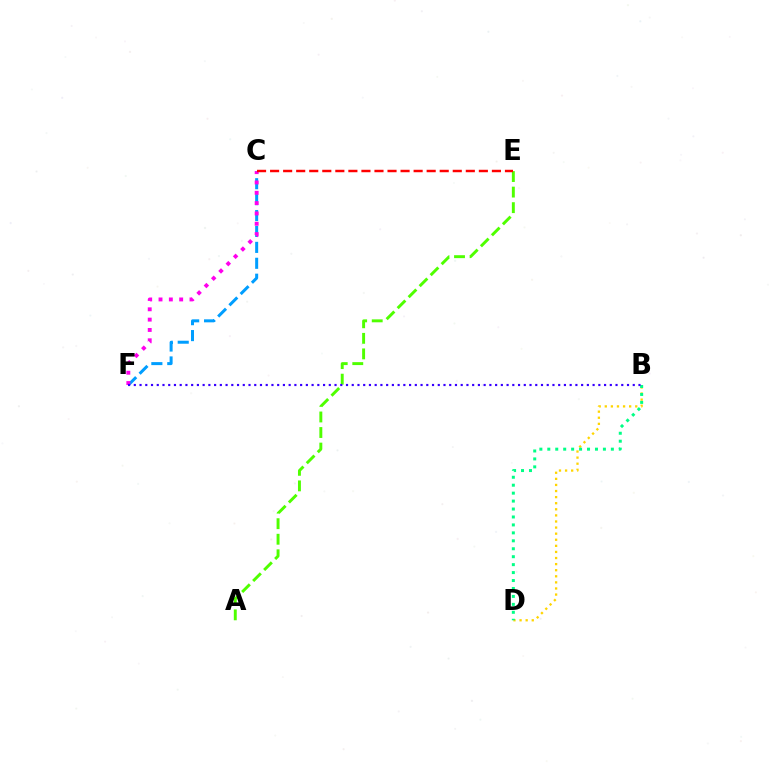{('A', 'E'): [{'color': '#4fff00', 'line_style': 'dashed', 'thickness': 2.11}], ('C', 'F'): [{'color': '#009eff', 'line_style': 'dashed', 'thickness': 2.16}, {'color': '#ff00ed', 'line_style': 'dotted', 'thickness': 2.81}], ('B', 'D'): [{'color': '#ffd500', 'line_style': 'dotted', 'thickness': 1.65}, {'color': '#00ff86', 'line_style': 'dotted', 'thickness': 2.16}], ('C', 'E'): [{'color': '#ff0000', 'line_style': 'dashed', 'thickness': 1.77}], ('B', 'F'): [{'color': '#3700ff', 'line_style': 'dotted', 'thickness': 1.56}]}